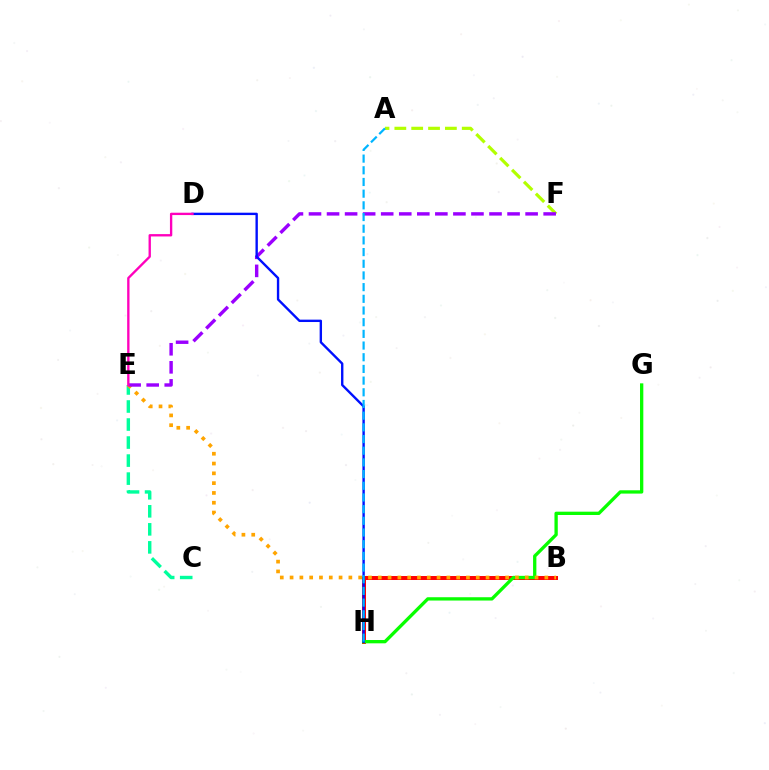{('B', 'H'): [{'color': '#ff0000', 'line_style': 'solid', 'thickness': 2.85}], ('G', 'H'): [{'color': '#08ff00', 'line_style': 'solid', 'thickness': 2.38}], ('C', 'E'): [{'color': '#00ff9d', 'line_style': 'dashed', 'thickness': 2.45}], ('A', 'F'): [{'color': '#b3ff00', 'line_style': 'dashed', 'thickness': 2.29}], ('B', 'E'): [{'color': '#ffa500', 'line_style': 'dotted', 'thickness': 2.66}], ('E', 'F'): [{'color': '#9b00ff', 'line_style': 'dashed', 'thickness': 2.45}], ('D', 'H'): [{'color': '#0010ff', 'line_style': 'solid', 'thickness': 1.71}], ('A', 'H'): [{'color': '#00b5ff', 'line_style': 'dashed', 'thickness': 1.59}], ('D', 'E'): [{'color': '#ff00bd', 'line_style': 'solid', 'thickness': 1.69}]}